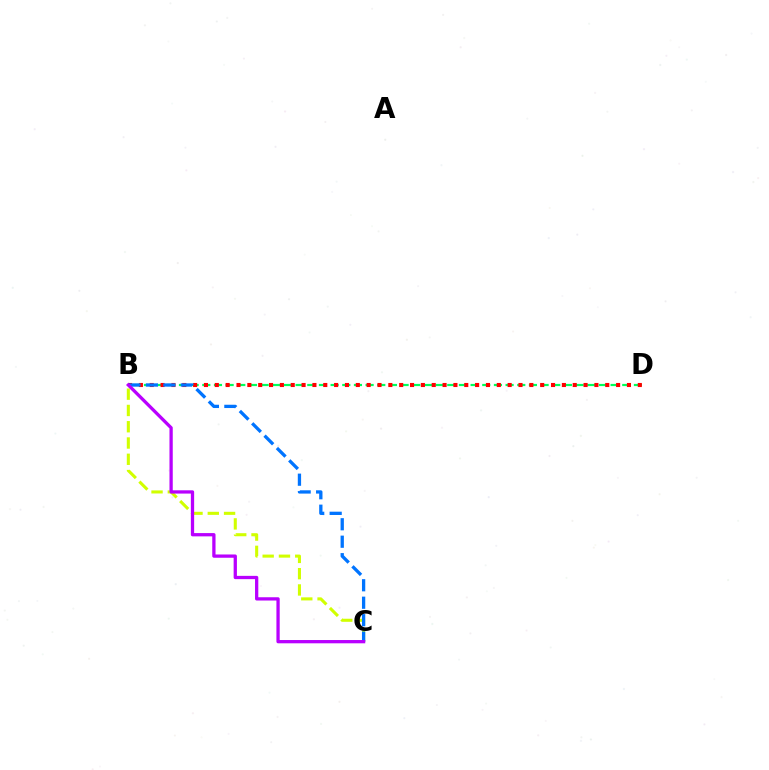{('B', 'D'): [{'color': '#00ff5c', 'line_style': 'dashed', 'thickness': 1.58}, {'color': '#ff0000', 'line_style': 'dotted', 'thickness': 2.95}], ('B', 'C'): [{'color': '#d1ff00', 'line_style': 'dashed', 'thickness': 2.21}, {'color': '#0074ff', 'line_style': 'dashed', 'thickness': 2.37}, {'color': '#b900ff', 'line_style': 'solid', 'thickness': 2.36}]}